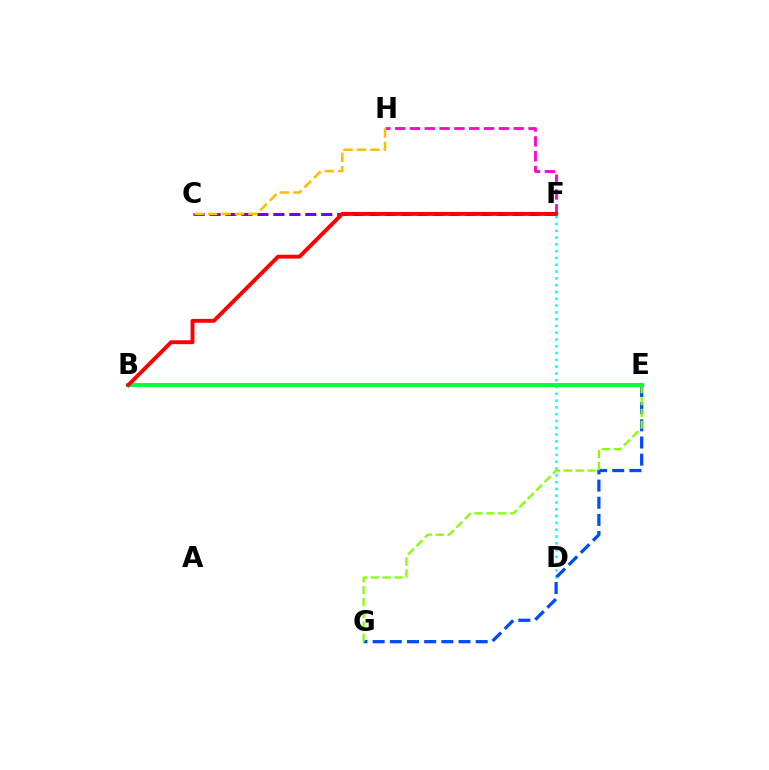{('D', 'F'): [{'color': '#00fff6', 'line_style': 'dotted', 'thickness': 1.85}], ('E', 'G'): [{'color': '#004bff', 'line_style': 'dashed', 'thickness': 2.33}, {'color': '#84ff00', 'line_style': 'dashed', 'thickness': 1.62}], ('F', 'H'): [{'color': '#ff00cf', 'line_style': 'dashed', 'thickness': 2.01}], ('C', 'F'): [{'color': '#7200ff', 'line_style': 'dashed', 'thickness': 2.17}], ('B', 'E'): [{'color': '#00ff39', 'line_style': 'solid', 'thickness': 2.83}], ('C', 'H'): [{'color': '#ffbd00', 'line_style': 'dashed', 'thickness': 1.82}], ('B', 'F'): [{'color': '#ff0000', 'line_style': 'solid', 'thickness': 2.8}]}